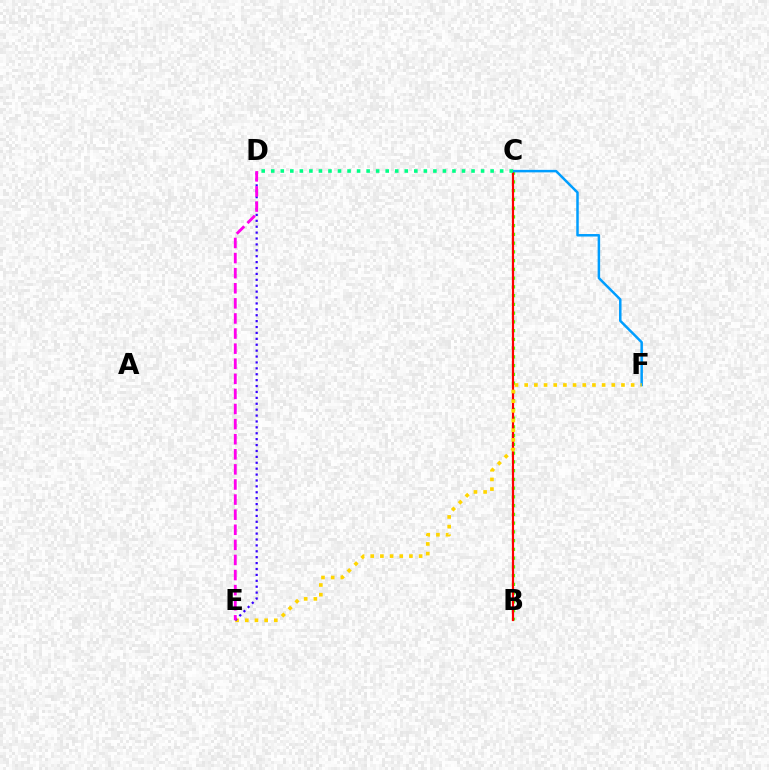{('B', 'C'): [{'color': '#4fff00', 'line_style': 'dotted', 'thickness': 2.38}, {'color': '#ff0000', 'line_style': 'solid', 'thickness': 1.57}], ('C', 'F'): [{'color': '#009eff', 'line_style': 'solid', 'thickness': 1.8}], ('E', 'F'): [{'color': '#ffd500', 'line_style': 'dotted', 'thickness': 2.63}], ('C', 'D'): [{'color': '#00ff86', 'line_style': 'dotted', 'thickness': 2.59}], ('D', 'E'): [{'color': '#3700ff', 'line_style': 'dotted', 'thickness': 1.6}, {'color': '#ff00ed', 'line_style': 'dashed', 'thickness': 2.05}]}